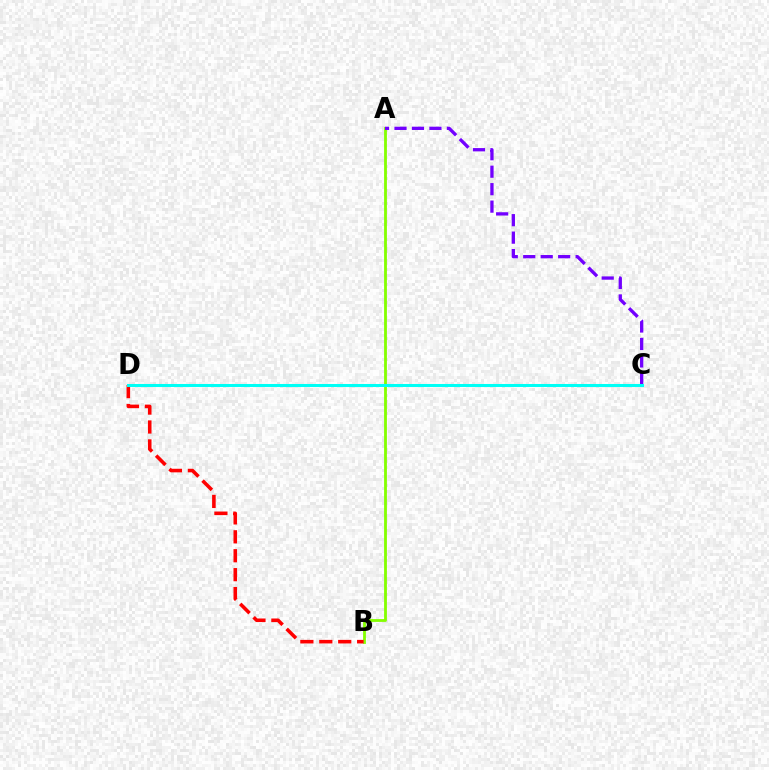{('A', 'B'): [{'color': '#84ff00', 'line_style': 'solid', 'thickness': 2.03}], ('B', 'D'): [{'color': '#ff0000', 'line_style': 'dashed', 'thickness': 2.57}], ('A', 'C'): [{'color': '#7200ff', 'line_style': 'dashed', 'thickness': 2.37}], ('C', 'D'): [{'color': '#00fff6', 'line_style': 'solid', 'thickness': 2.19}]}